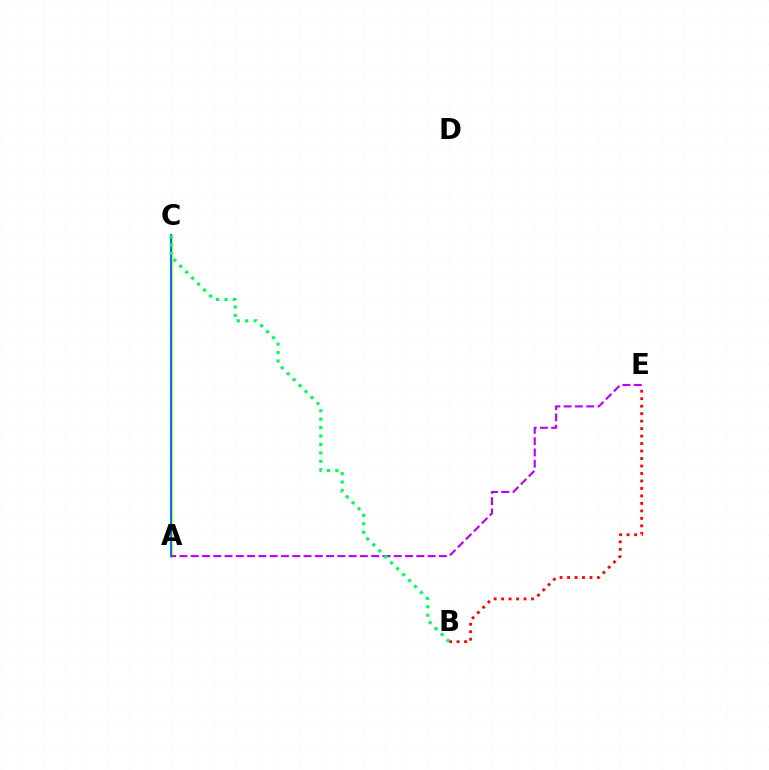{('A', 'C'): [{'color': '#d1ff00', 'line_style': 'solid', 'thickness': 2.06}, {'color': '#0074ff', 'line_style': 'solid', 'thickness': 1.51}], ('A', 'E'): [{'color': '#b900ff', 'line_style': 'dashed', 'thickness': 1.53}], ('B', 'E'): [{'color': '#ff0000', 'line_style': 'dotted', 'thickness': 2.03}], ('B', 'C'): [{'color': '#00ff5c', 'line_style': 'dotted', 'thickness': 2.29}]}